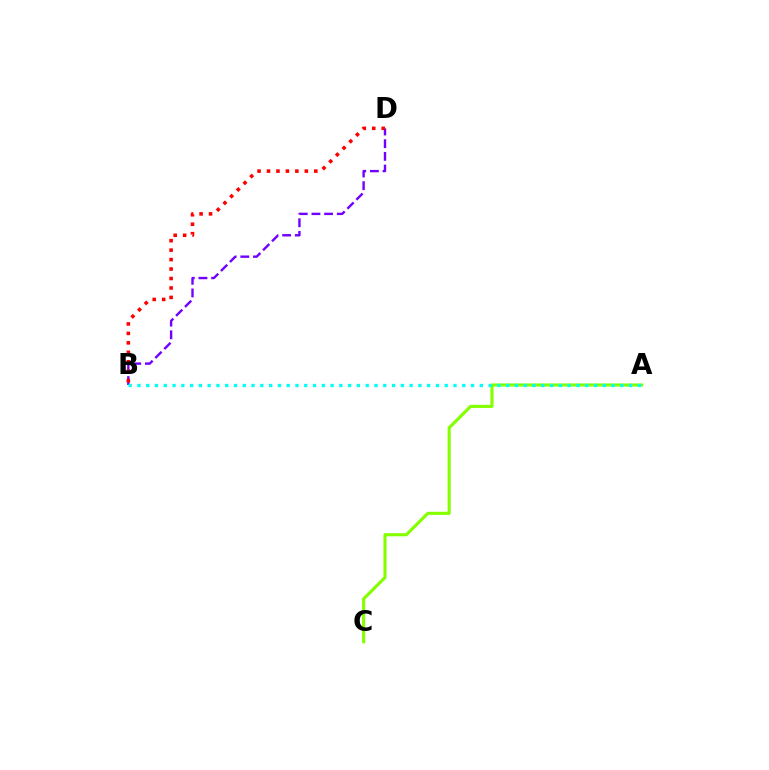{('B', 'D'): [{'color': '#7200ff', 'line_style': 'dashed', 'thickness': 1.72}, {'color': '#ff0000', 'line_style': 'dotted', 'thickness': 2.57}], ('A', 'C'): [{'color': '#84ff00', 'line_style': 'solid', 'thickness': 2.25}], ('A', 'B'): [{'color': '#00fff6', 'line_style': 'dotted', 'thickness': 2.39}]}